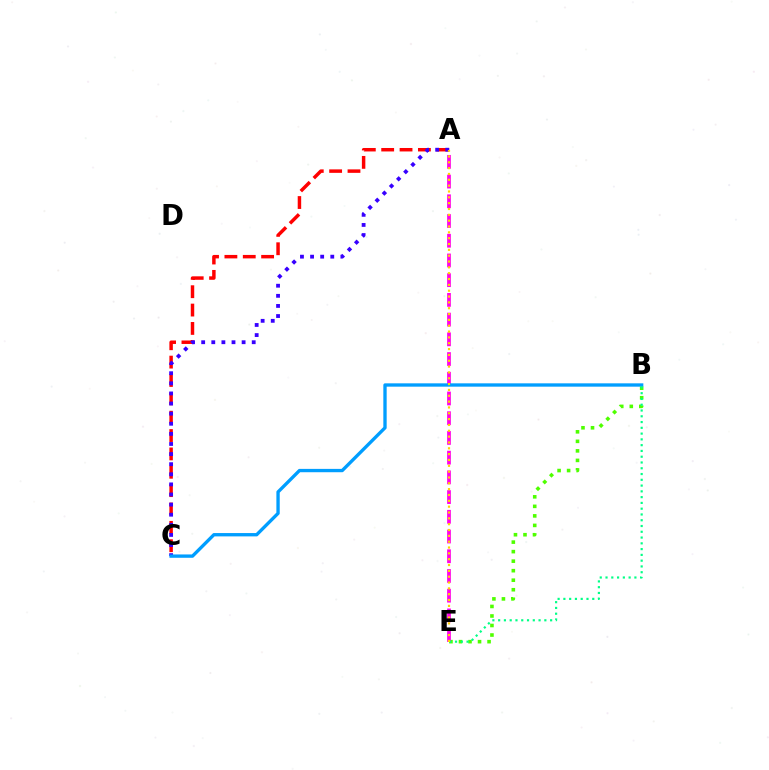{('B', 'E'): [{'color': '#4fff00', 'line_style': 'dotted', 'thickness': 2.59}, {'color': '#00ff86', 'line_style': 'dotted', 'thickness': 1.57}], ('A', 'C'): [{'color': '#ff0000', 'line_style': 'dashed', 'thickness': 2.49}, {'color': '#3700ff', 'line_style': 'dotted', 'thickness': 2.75}], ('A', 'E'): [{'color': '#ff00ed', 'line_style': 'dashed', 'thickness': 2.68}, {'color': '#ffd500', 'line_style': 'dotted', 'thickness': 1.59}], ('B', 'C'): [{'color': '#009eff', 'line_style': 'solid', 'thickness': 2.4}]}